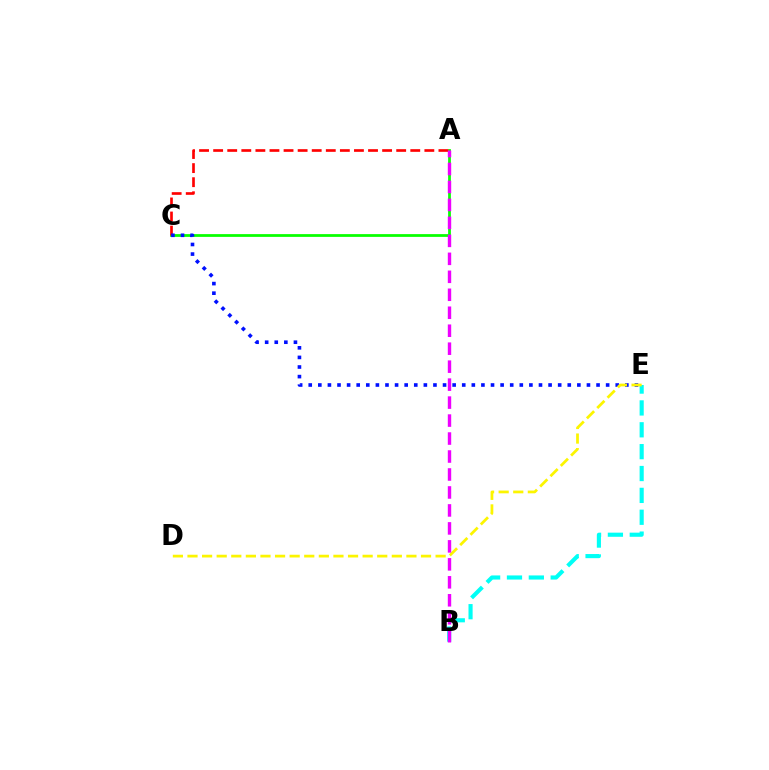{('B', 'E'): [{'color': '#00fff6', 'line_style': 'dashed', 'thickness': 2.97}], ('A', 'C'): [{'color': '#08ff00', 'line_style': 'solid', 'thickness': 1.98}, {'color': '#ff0000', 'line_style': 'dashed', 'thickness': 1.91}], ('C', 'E'): [{'color': '#0010ff', 'line_style': 'dotted', 'thickness': 2.61}], ('D', 'E'): [{'color': '#fcf500', 'line_style': 'dashed', 'thickness': 1.98}], ('A', 'B'): [{'color': '#ee00ff', 'line_style': 'dashed', 'thickness': 2.44}]}